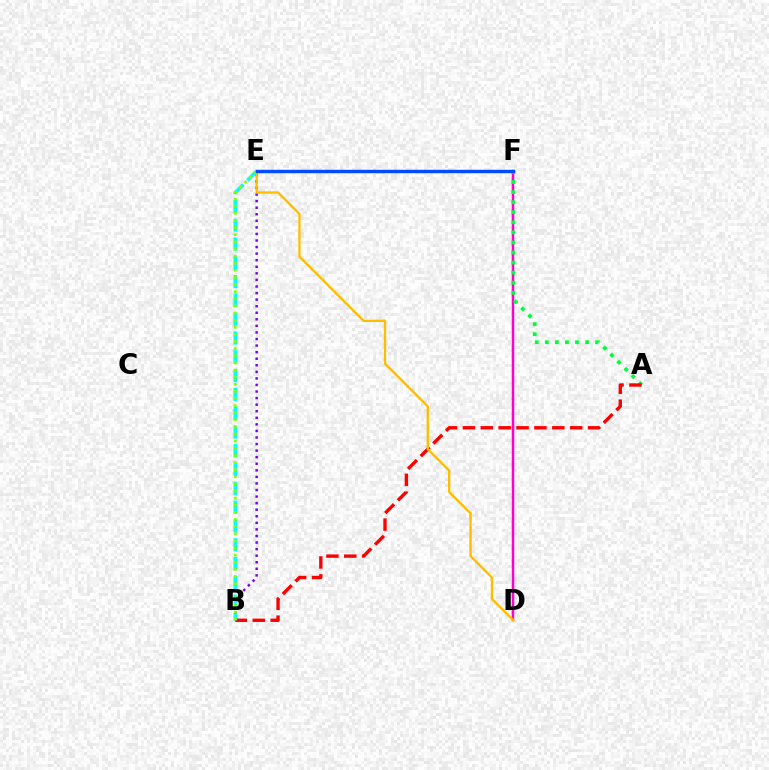{('D', 'F'): [{'color': '#ff00cf', 'line_style': 'solid', 'thickness': 1.8}], ('A', 'F'): [{'color': '#00ff39', 'line_style': 'dotted', 'thickness': 2.73}], ('B', 'E'): [{'color': '#7200ff', 'line_style': 'dotted', 'thickness': 1.78}, {'color': '#00fff6', 'line_style': 'dashed', 'thickness': 2.55}, {'color': '#84ff00', 'line_style': 'dotted', 'thickness': 1.93}], ('A', 'B'): [{'color': '#ff0000', 'line_style': 'dashed', 'thickness': 2.43}], ('D', 'E'): [{'color': '#ffbd00', 'line_style': 'solid', 'thickness': 1.68}], ('E', 'F'): [{'color': '#004bff', 'line_style': 'solid', 'thickness': 2.47}]}